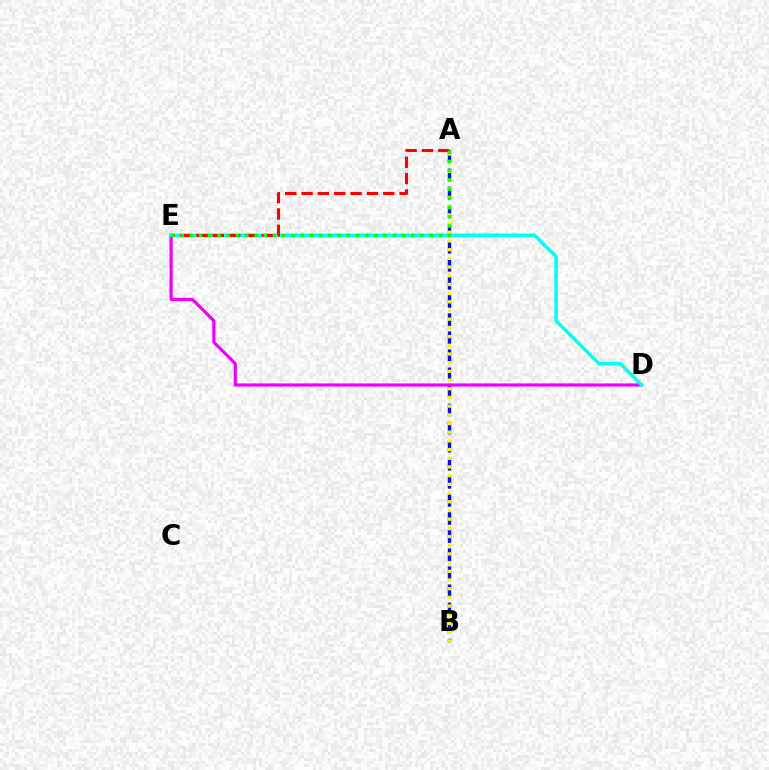{('A', 'B'): [{'color': '#0010ff', 'line_style': 'dashed', 'thickness': 2.46}, {'color': '#fcf500', 'line_style': 'dotted', 'thickness': 2.36}], ('D', 'E'): [{'color': '#ee00ff', 'line_style': 'solid', 'thickness': 2.29}, {'color': '#00fff6', 'line_style': 'solid', 'thickness': 2.52}], ('A', 'E'): [{'color': '#ff0000', 'line_style': 'dashed', 'thickness': 2.22}, {'color': '#08ff00', 'line_style': 'dotted', 'thickness': 2.51}]}